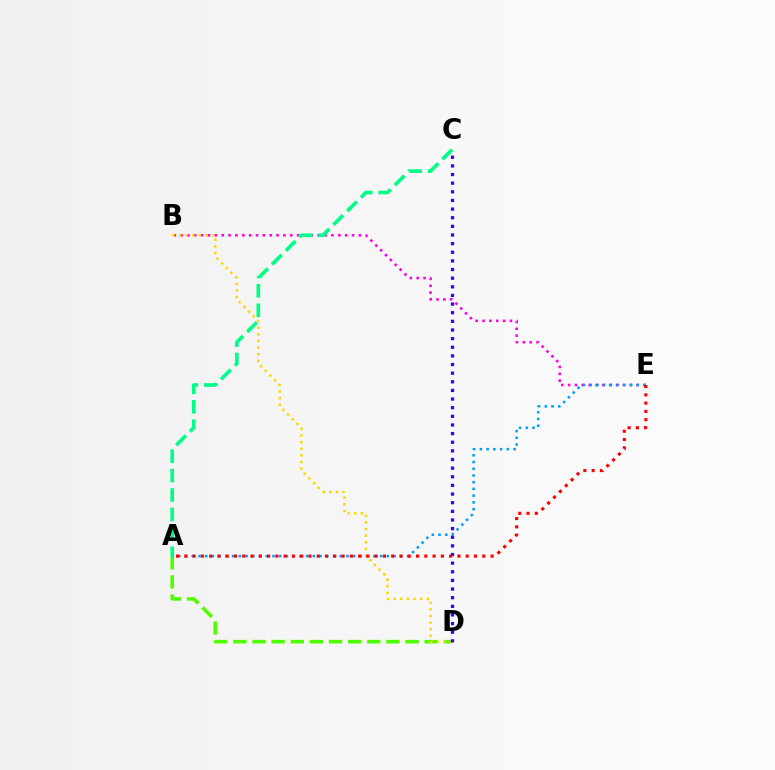{('A', 'D'): [{'color': '#4fff00', 'line_style': 'dashed', 'thickness': 2.6}], ('B', 'E'): [{'color': '#ff00ed', 'line_style': 'dotted', 'thickness': 1.86}], ('B', 'D'): [{'color': '#ffd500', 'line_style': 'dotted', 'thickness': 1.8}], ('A', 'E'): [{'color': '#009eff', 'line_style': 'dotted', 'thickness': 1.83}, {'color': '#ff0000', 'line_style': 'dotted', 'thickness': 2.25}], ('C', 'D'): [{'color': '#3700ff', 'line_style': 'dotted', 'thickness': 2.35}], ('A', 'C'): [{'color': '#00ff86', 'line_style': 'dashed', 'thickness': 2.64}]}